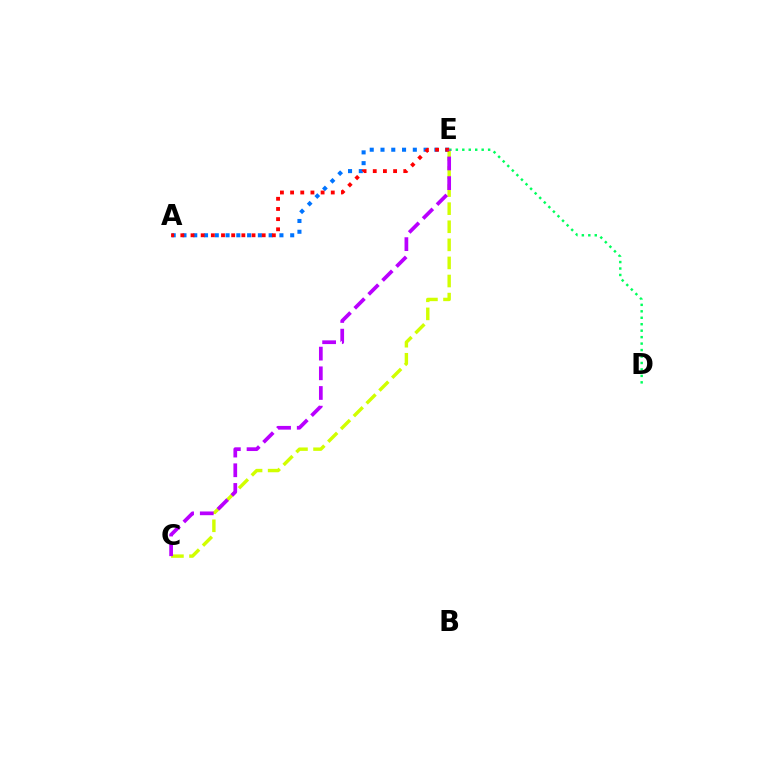{('A', 'E'): [{'color': '#0074ff', 'line_style': 'dotted', 'thickness': 2.93}, {'color': '#ff0000', 'line_style': 'dotted', 'thickness': 2.76}], ('C', 'E'): [{'color': '#d1ff00', 'line_style': 'dashed', 'thickness': 2.46}, {'color': '#b900ff', 'line_style': 'dashed', 'thickness': 2.67}], ('D', 'E'): [{'color': '#00ff5c', 'line_style': 'dotted', 'thickness': 1.75}]}